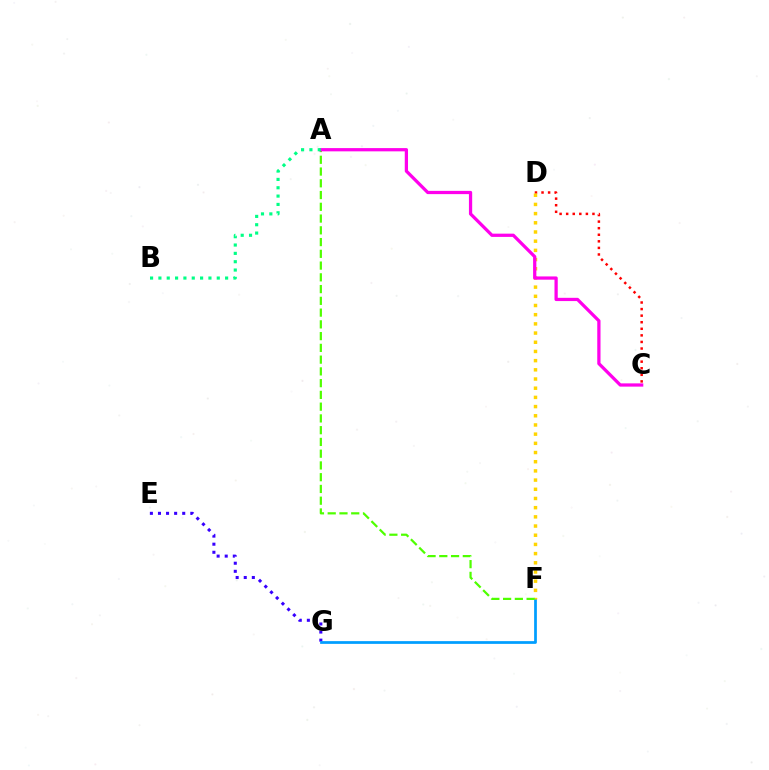{('E', 'G'): [{'color': '#3700ff', 'line_style': 'dotted', 'thickness': 2.2}], ('F', 'G'): [{'color': '#009eff', 'line_style': 'solid', 'thickness': 1.97}], ('C', 'D'): [{'color': '#ff0000', 'line_style': 'dotted', 'thickness': 1.79}], ('D', 'F'): [{'color': '#ffd500', 'line_style': 'dotted', 'thickness': 2.5}], ('A', 'F'): [{'color': '#4fff00', 'line_style': 'dashed', 'thickness': 1.6}], ('A', 'C'): [{'color': '#ff00ed', 'line_style': 'solid', 'thickness': 2.34}], ('A', 'B'): [{'color': '#00ff86', 'line_style': 'dotted', 'thickness': 2.27}]}